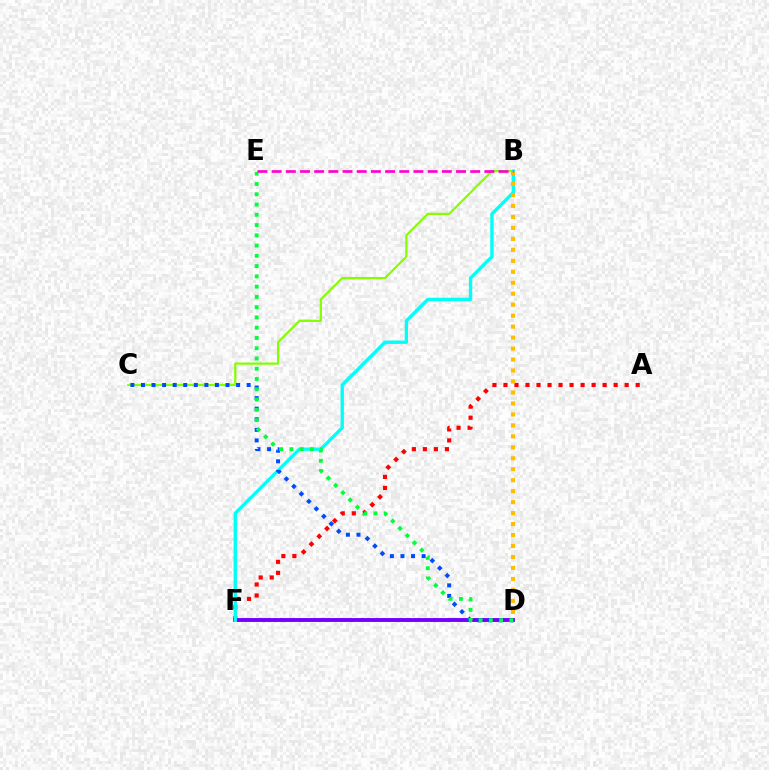{('A', 'F'): [{'color': '#ff0000', 'line_style': 'dotted', 'thickness': 2.99}], ('B', 'C'): [{'color': '#84ff00', 'line_style': 'solid', 'thickness': 1.59}], ('D', 'F'): [{'color': '#7200ff', 'line_style': 'solid', 'thickness': 2.8}], ('B', 'F'): [{'color': '#00fff6', 'line_style': 'solid', 'thickness': 2.41}], ('C', 'D'): [{'color': '#004bff', 'line_style': 'dotted', 'thickness': 2.87}], ('D', 'E'): [{'color': '#00ff39', 'line_style': 'dotted', 'thickness': 2.79}], ('B', 'D'): [{'color': '#ffbd00', 'line_style': 'dotted', 'thickness': 2.98}], ('B', 'E'): [{'color': '#ff00cf', 'line_style': 'dashed', 'thickness': 1.93}]}